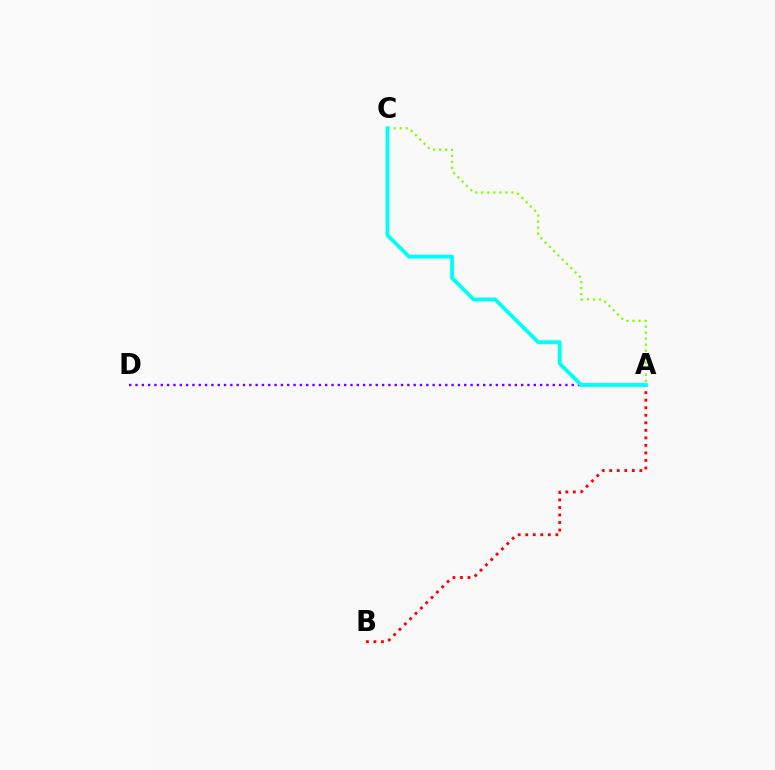{('A', 'D'): [{'color': '#7200ff', 'line_style': 'dotted', 'thickness': 1.72}], ('A', 'B'): [{'color': '#ff0000', 'line_style': 'dotted', 'thickness': 2.05}], ('A', 'C'): [{'color': '#84ff00', 'line_style': 'dotted', 'thickness': 1.64}, {'color': '#00fff6', 'line_style': 'solid', 'thickness': 2.78}]}